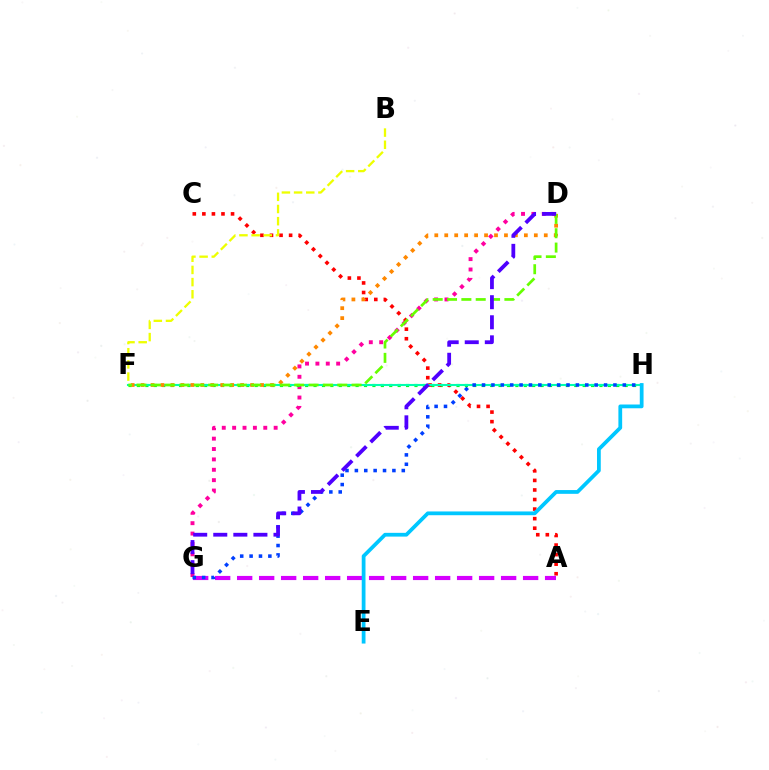{('D', 'G'): [{'color': '#ff00a0', 'line_style': 'dotted', 'thickness': 2.82}, {'color': '#4f00ff', 'line_style': 'dashed', 'thickness': 2.73}], ('F', 'H'): [{'color': '#00ff27', 'line_style': 'dotted', 'thickness': 2.28}, {'color': '#00ffaf', 'line_style': 'solid', 'thickness': 1.51}], ('A', 'C'): [{'color': '#ff0000', 'line_style': 'dotted', 'thickness': 2.6}], ('B', 'F'): [{'color': '#eeff00', 'line_style': 'dashed', 'thickness': 1.65}], ('A', 'G'): [{'color': '#d600ff', 'line_style': 'dashed', 'thickness': 2.99}], ('G', 'H'): [{'color': '#003fff', 'line_style': 'dotted', 'thickness': 2.55}], ('D', 'F'): [{'color': '#ff8800', 'line_style': 'dotted', 'thickness': 2.7}, {'color': '#66ff00', 'line_style': 'dashed', 'thickness': 1.95}], ('E', 'H'): [{'color': '#00c7ff', 'line_style': 'solid', 'thickness': 2.71}]}